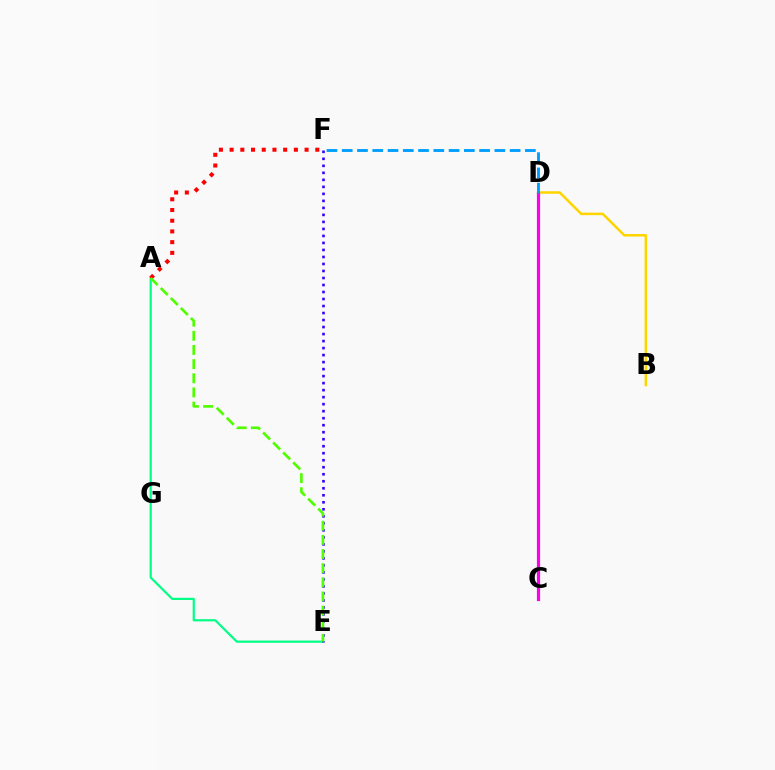{('A', 'E'): [{'color': '#00ff86', 'line_style': 'solid', 'thickness': 1.59}, {'color': '#4fff00', 'line_style': 'dashed', 'thickness': 1.92}], ('E', 'F'): [{'color': '#3700ff', 'line_style': 'dotted', 'thickness': 1.9}], ('B', 'D'): [{'color': '#ffd500', 'line_style': 'solid', 'thickness': 1.82}], ('C', 'D'): [{'color': '#ff00ed', 'line_style': 'solid', 'thickness': 2.3}], ('A', 'F'): [{'color': '#ff0000', 'line_style': 'dotted', 'thickness': 2.91}], ('D', 'F'): [{'color': '#009eff', 'line_style': 'dashed', 'thickness': 2.07}]}